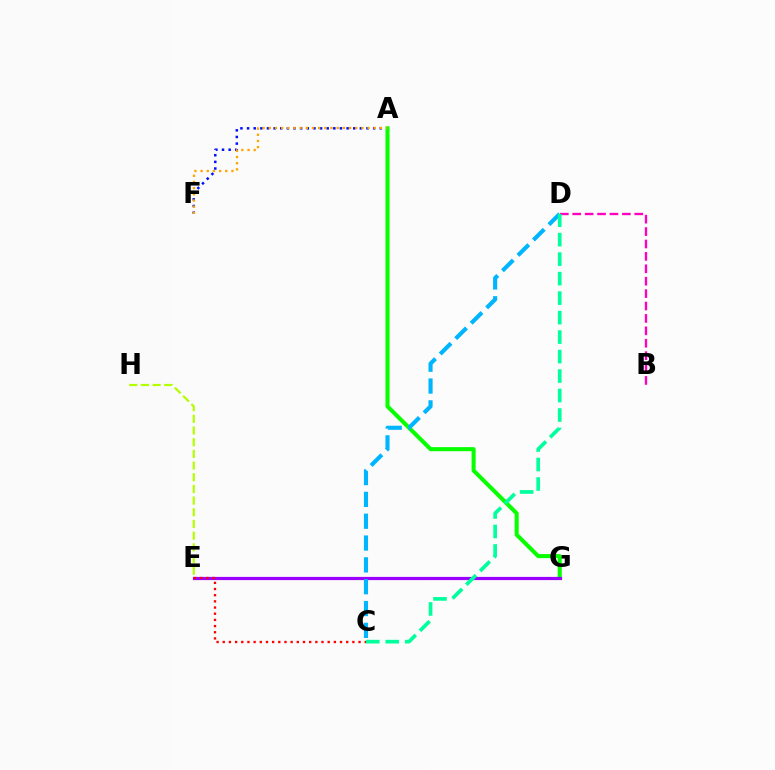{('A', 'F'): [{'color': '#0010ff', 'line_style': 'dotted', 'thickness': 1.8}, {'color': '#ffa500', 'line_style': 'dotted', 'thickness': 1.68}], ('E', 'H'): [{'color': '#b3ff00', 'line_style': 'dashed', 'thickness': 1.59}], ('A', 'G'): [{'color': '#08ff00', 'line_style': 'solid', 'thickness': 2.92}], ('B', 'D'): [{'color': '#ff00bd', 'line_style': 'dashed', 'thickness': 1.69}], ('E', 'G'): [{'color': '#9b00ff', 'line_style': 'solid', 'thickness': 2.31}], ('C', 'D'): [{'color': '#00b5ff', 'line_style': 'dashed', 'thickness': 2.97}, {'color': '#00ff9d', 'line_style': 'dashed', 'thickness': 2.65}], ('C', 'E'): [{'color': '#ff0000', 'line_style': 'dotted', 'thickness': 1.68}]}